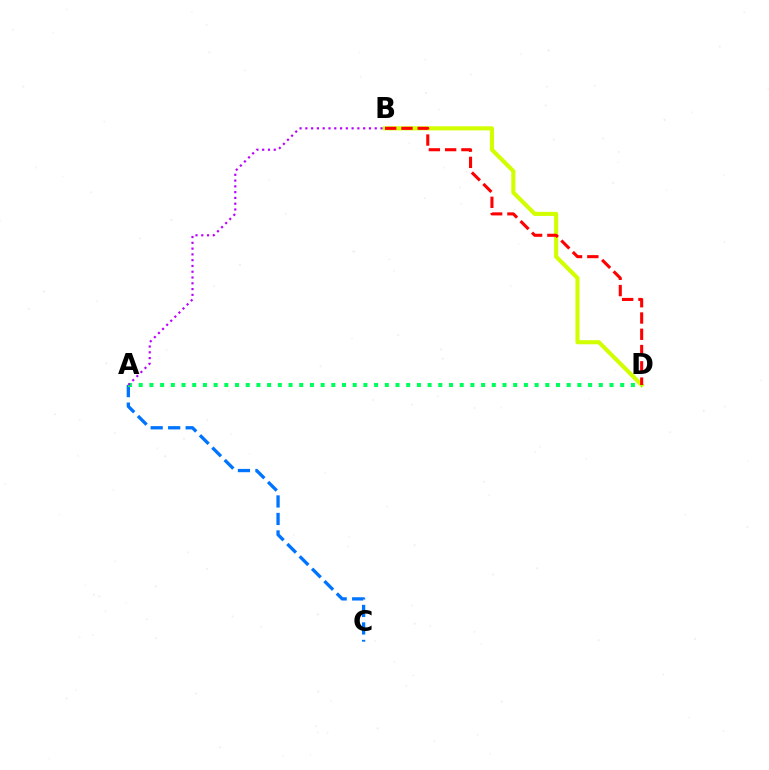{('A', 'C'): [{'color': '#0074ff', 'line_style': 'dashed', 'thickness': 2.38}], ('B', 'D'): [{'color': '#d1ff00', 'line_style': 'solid', 'thickness': 2.94}, {'color': '#ff0000', 'line_style': 'dashed', 'thickness': 2.21}], ('A', 'D'): [{'color': '#00ff5c', 'line_style': 'dotted', 'thickness': 2.91}], ('A', 'B'): [{'color': '#b900ff', 'line_style': 'dotted', 'thickness': 1.57}]}